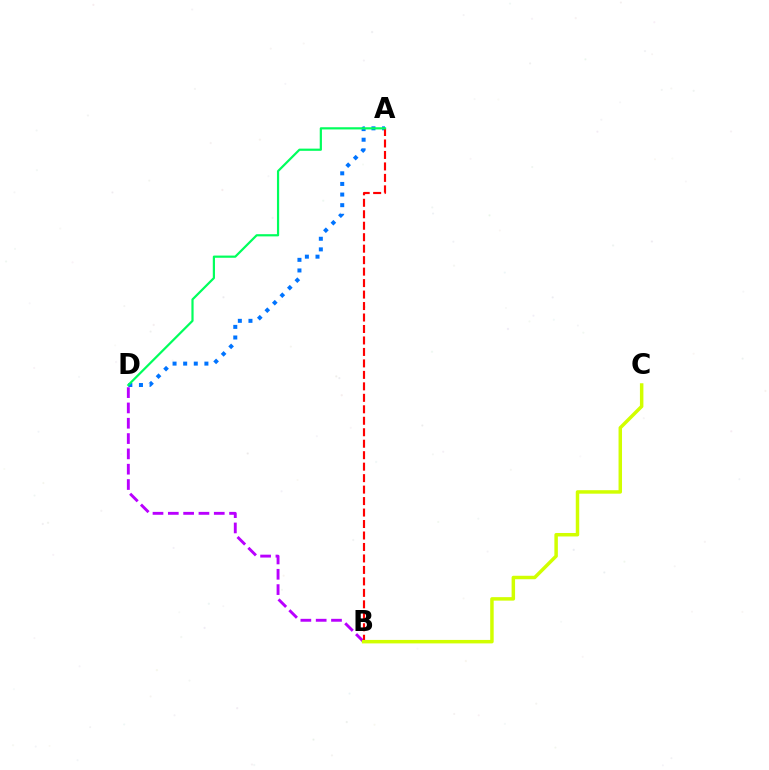{('B', 'D'): [{'color': '#b900ff', 'line_style': 'dashed', 'thickness': 2.08}], ('A', 'D'): [{'color': '#0074ff', 'line_style': 'dotted', 'thickness': 2.88}, {'color': '#00ff5c', 'line_style': 'solid', 'thickness': 1.58}], ('A', 'B'): [{'color': '#ff0000', 'line_style': 'dashed', 'thickness': 1.56}], ('B', 'C'): [{'color': '#d1ff00', 'line_style': 'solid', 'thickness': 2.5}]}